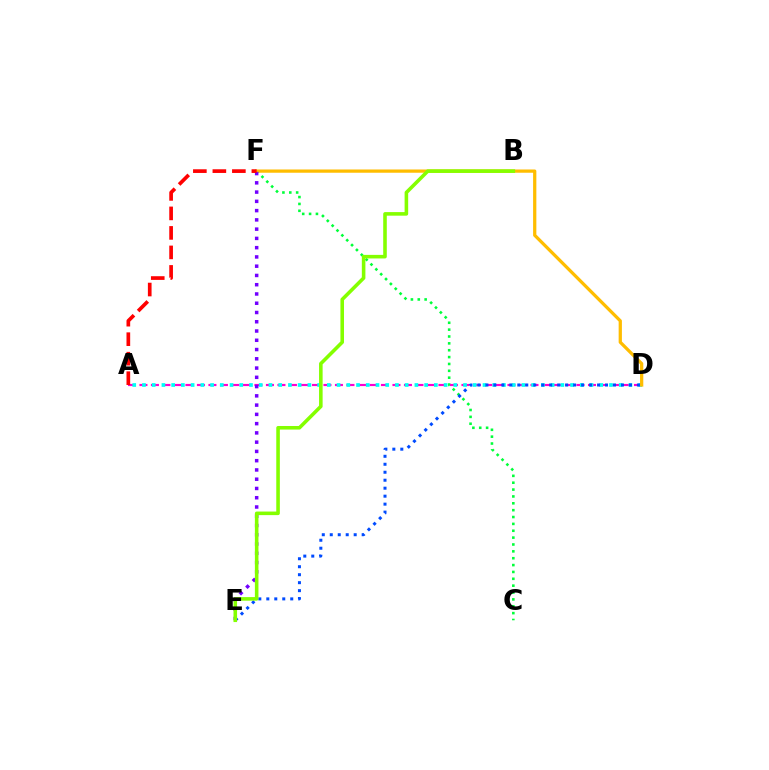{('C', 'F'): [{'color': '#00ff39', 'line_style': 'dotted', 'thickness': 1.86}], ('A', 'D'): [{'color': '#ff00cf', 'line_style': 'dashed', 'thickness': 1.56}, {'color': '#00fff6', 'line_style': 'dotted', 'thickness': 2.64}], ('D', 'F'): [{'color': '#ffbd00', 'line_style': 'solid', 'thickness': 2.34}], ('E', 'F'): [{'color': '#7200ff', 'line_style': 'dotted', 'thickness': 2.52}], ('D', 'E'): [{'color': '#004bff', 'line_style': 'dotted', 'thickness': 2.17}], ('A', 'F'): [{'color': '#ff0000', 'line_style': 'dashed', 'thickness': 2.65}], ('B', 'E'): [{'color': '#84ff00', 'line_style': 'solid', 'thickness': 2.57}]}